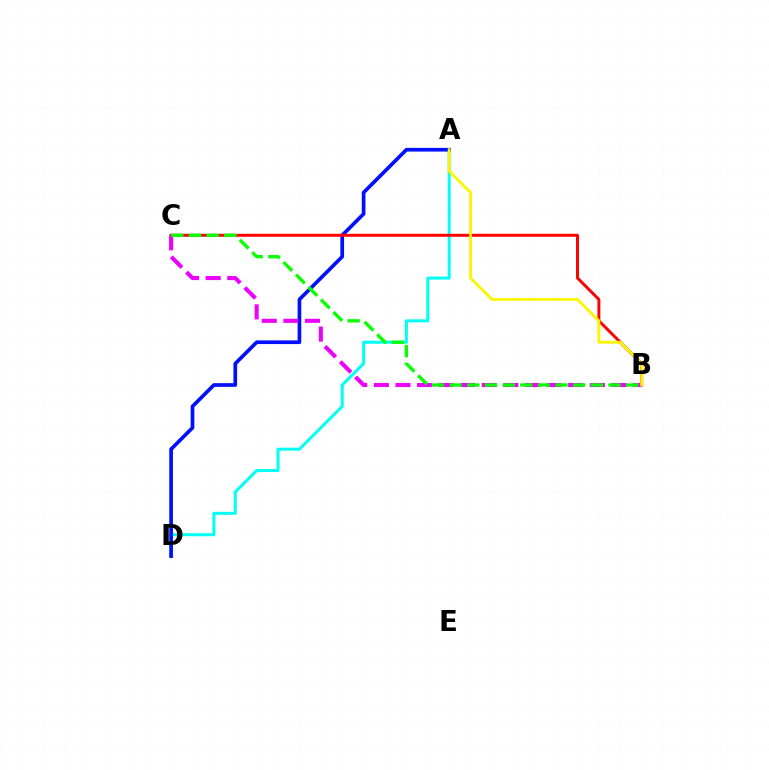{('A', 'D'): [{'color': '#00fff6', 'line_style': 'solid', 'thickness': 2.16}, {'color': '#0010ff', 'line_style': 'solid', 'thickness': 2.65}], ('B', 'C'): [{'color': '#ff0000', 'line_style': 'solid', 'thickness': 2.12}, {'color': '#ee00ff', 'line_style': 'dashed', 'thickness': 2.93}, {'color': '#08ff00', 'line_style': 'dashed', 'thickness': 2.4}], ('A', 'B'): [{'color': '#fcf500', 'line_style': 'solid', 'thickness': 2.03}]}